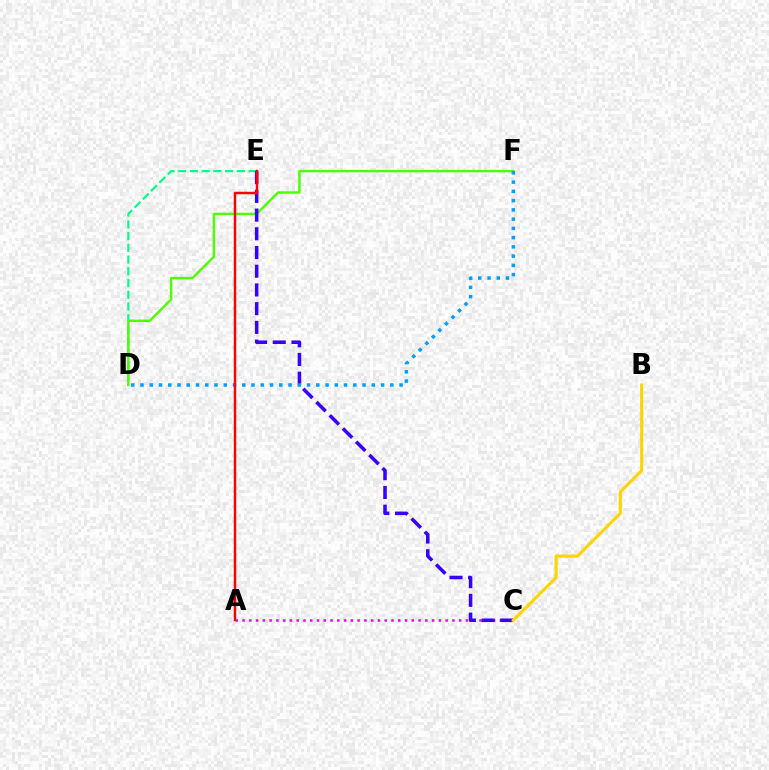{('D', 'E'): [{'color': '#00ff86', 'line_style': 'dashed', 'thickness': 1.59}], ('A', 'C'): [{'color': '#ff00ed', 'line_style': 'dotted', 'thickness': 1.84}], ('D', 'F'): [{'color': '#4fff00', 'line_style': 'solid', 'thickness': 1.75}, {'color': '#009eff', 'line_style': 'dotted', 'thickness': 2.51}], ('C', 'E'): [{'color': '#3700ff', 'line_style': 'dashed', 'thickness': 2.54}], ('A', 'E'): [{'color': '#ff0000', 'line_style': 'solid', 'thickness': 1.79}], ('B', 'C'): [{'color': '#ffd500', 'line_style': 'solid', 'thickness': 2.25}]}